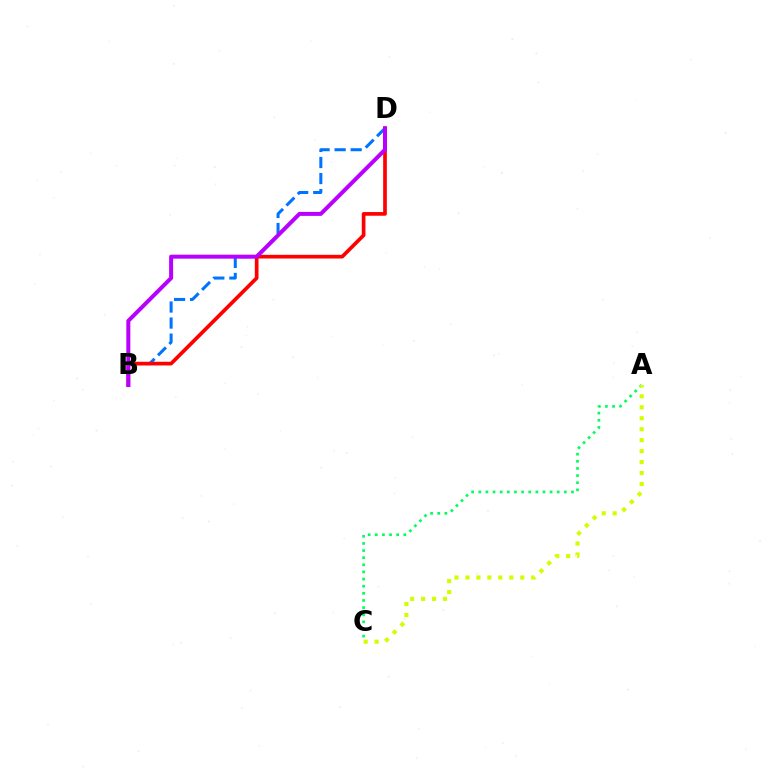{('B', 'D'): [{'color': '#0074ff', 'line_style': 'dashed', 'thickness': 2.18}, {'color': '#ff0000', 'line_style': 'solid', 'thickness': 2.66}, {'color': '#b900ff', 'line_style': 'solid', 'thickness': 2.87}], ('A', 'C'): [{'color': '#00ff5c', 'line_style': 'dotted', 'thickness': 1.94}, {'color': '#d1ff00', 'line_style': 'dotted', 'thickness': 2.98}]}